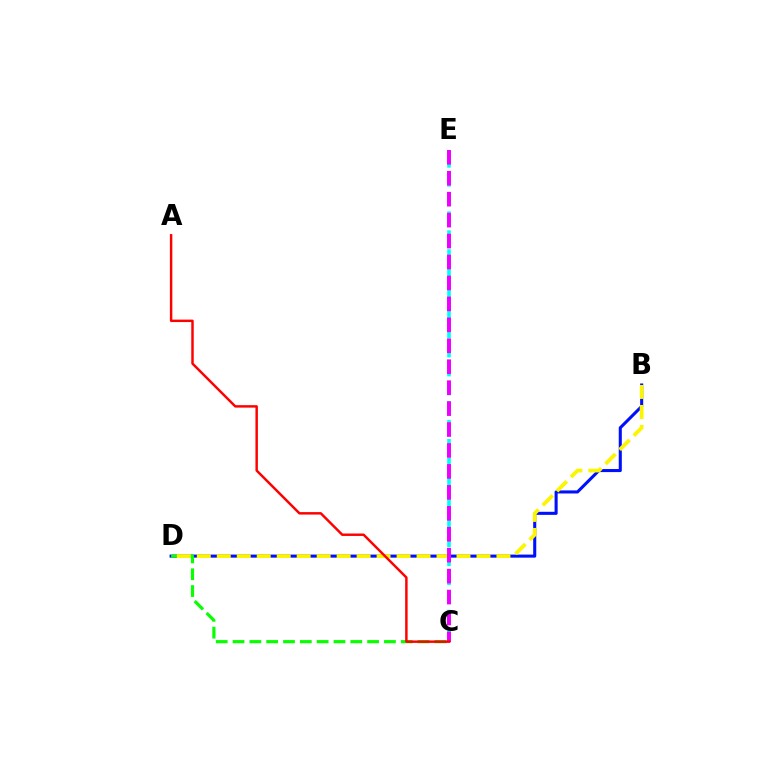{('B', 'D'): [{'color': '#0010ff', 'line_style': 'solid', 'thickness': 2.21}, {'color': '#fcf500', 'line_style': 'dashed', 'thickness': 2.71}], ('C', 'D'): [{'color': '#08ff00', 'line_style': 'dashed', 'thickness': 2.29}], ('C', 'E'): [{'color': '#00fff6', 'line_style': 'dashed', 'thickness': 2.58}, {'color': '#ee00ff', 'line_style': 'dashed', 'thickness': 2.84}], ('A', 'C'): [{'color': '#ff0000', 'line_style': 'solid', 'thickness': 1.77}]}